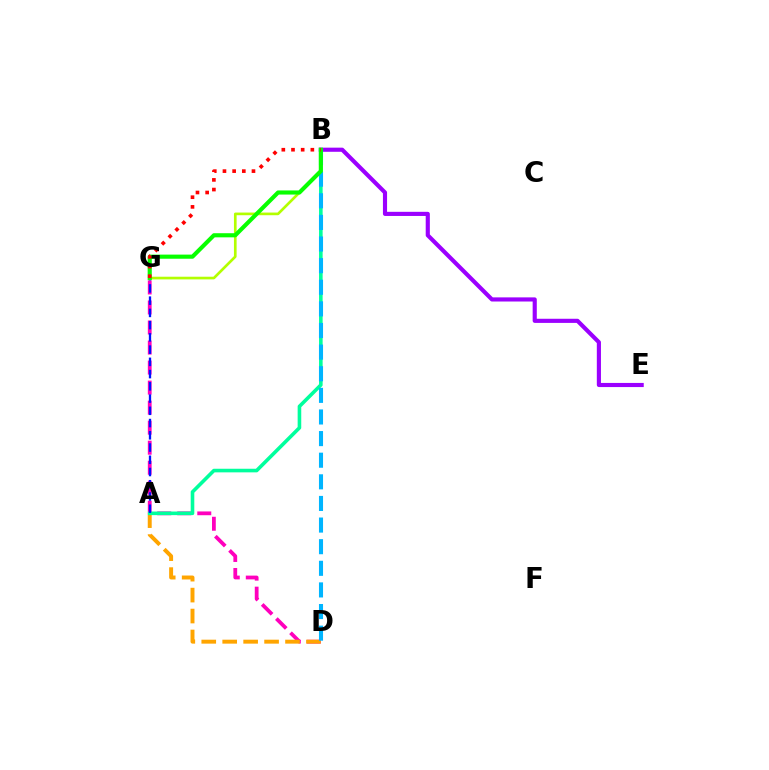{('B', 'E'): [{'color': '#9b00ff', 'line_style': 'solid', 'thickness': 2.98}], ('B', 'G'): [{'color': '#b3ff00', 'line_style': 'solid', 'thickness': 1.92}, {'color': '#08ff00', 'line_style': 'solid', 'thickness': 2.97}, {'color': '#ff0000', 'line_style': 'dotted', 'thickness': 2.63}], ('D', 'G'): [{'color': '#ff00bd', 'line_style': 'dashed', 'thickness': 2.72}], ('A', 'D'): [{'color': '#ffa500', 'line_style': 'dashed', 'thickness': 2.84}], ('A', 'B'): [{'color': '#00ff9d', 'line_style': 'solid', 'thickness': 2.59}], ('A', 'G'): [{'color': '#0010ff', 'line_style': 'dashed', 'thickness': 1.66}], ('B', 'D'): [{'color': '#00b5ff', 'line_style': 'dashed', 'thickness': 2.94}]}